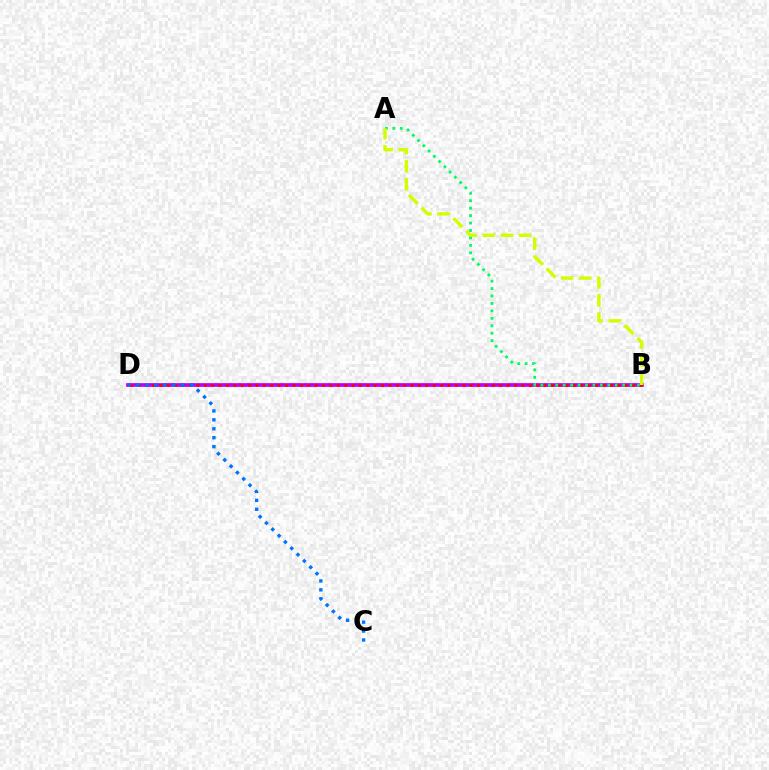{('B', 'D'): [{'color': '#b900ff', 'line_style': 'solid', 'thickness': 2.68}, {'color': '#ff0000', 'line_style': 'dotted', 'thickness': 2.01}], ('A', 'B'): [{'color': '#00ff5c', 'line_style': 'dotted', 'thickness': 2.02}, {'color': '#d1ff00', 'line_style': 'dashed', 'thickness': 2.46}], ('C', 'D'): [{'color': '#0074ff', 'line_style': 'dotted', 'thickness': 2.43}]}